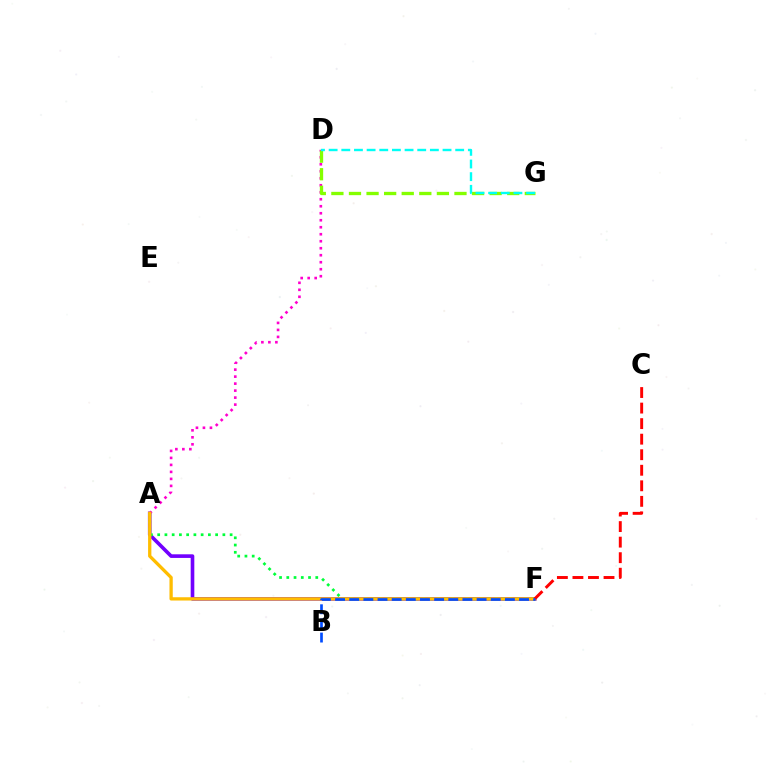{('A', 'F'): [{'color': '#7200ff', 'line_style': 'solid', 'thickness': 2.61}, {'color': '#00ff39', 'line_style': 'dotted', 'thickness': 1.97}, {'color': '#ffbd00', 'line_style': 'solid', 'thickness': 2.37}], ('A', 'D'): [{'color': '#ff00cf', 'line_style': 'dotted', 'thickness': 1.9}], ('D', 'G'): [{'color': '#84ff00', 'line_style': 'dashed', 'thickness': 2.39}, {'color': '#00fff6', 'line_style': 'dashed', 'thickness': 1.72}], ('C', 'F'): [{'color': '#ff0000', 'line_style': 'dashed', 'thickness': 2.11}], ('B', 'F'): [{'color': '#004bff', 'line_style': 'dashed', 'thickness': 1.92}]}